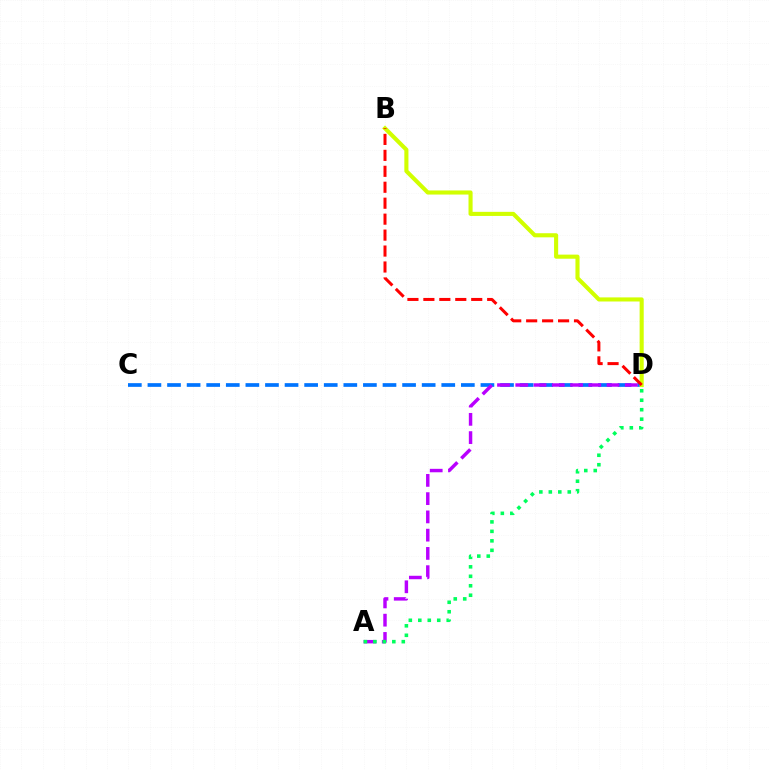{('C', 'D'): [{'color': '#0074ff', 'line_style': 'dashed', 'thickness': 2.66}], ('A', 'D'): [{'color': '#b900ff', 'line_style': 'dashed', 'thickness': 2.48}, {'color': '#00ff5c', 'line_style': 'dotted', 'thickness': 2.57}], ('B', 'D'): [{'color': '#d1ff00', 'line_style': 'solid', 'thickness': 2.95}, {'color': '#ff0000', 'line_style': 'dashed', 'thickness': 2.17}]}